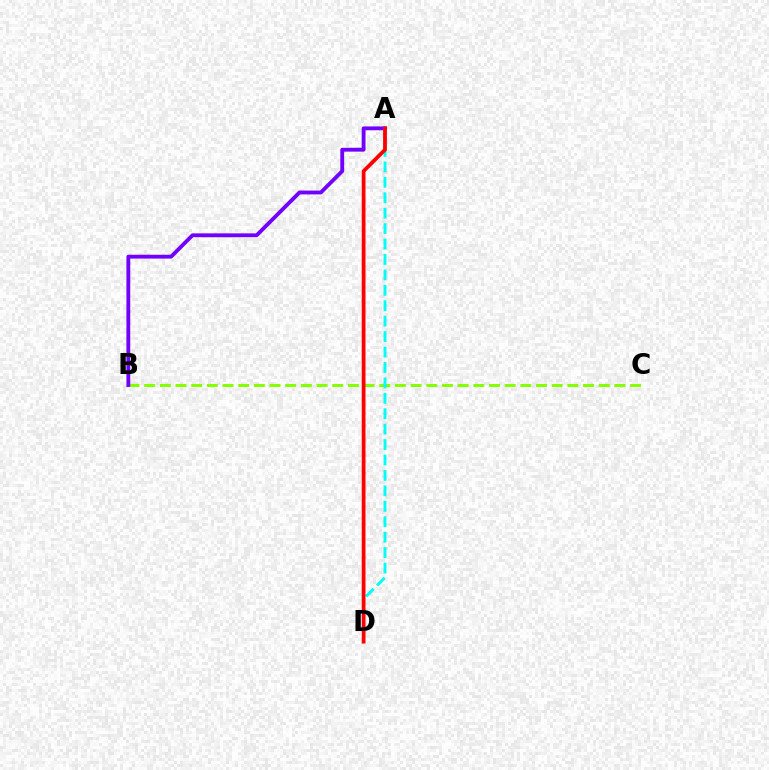{('B', 'C'): [{'color': '#84ff00', 'line_style': 'dashed', 'thickness': 2.13}], ('A', 'D'): [{'color': '#00fff6', 'line_style': 'dashed', 'thickness': 2.1}, {'color': '#ff0000', 'line_style': 'solid', 'thickness': 2.71}], ('A', 'B'): [{'color': '#7200ff', 'line_style': 'solid', 'thickness': 2.76}]}